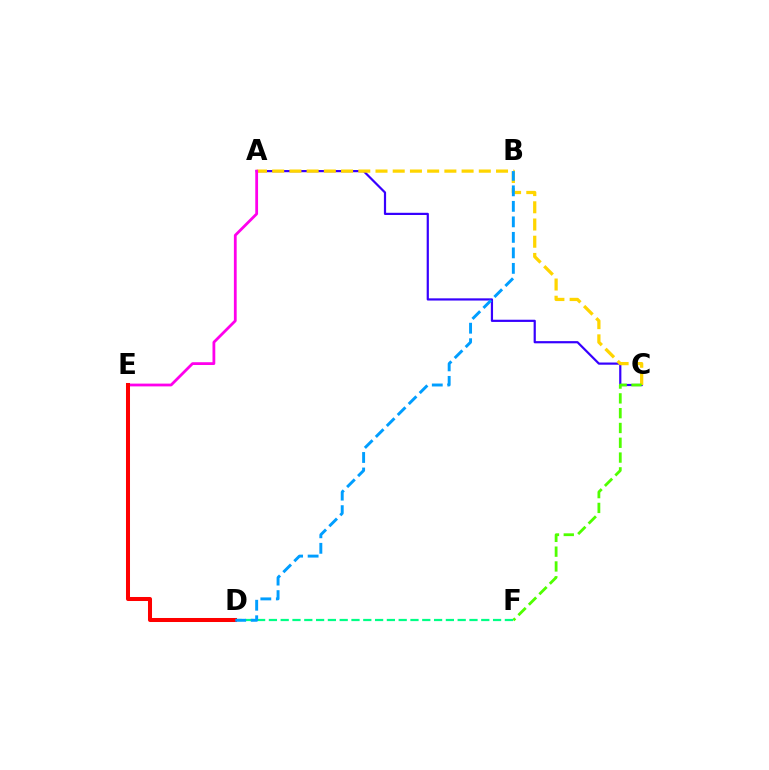{('A', 'C'): [{'color': '#3700ff', 'line_style': 'solid', 'thickness': 1.58}, {'color': '#ffd500', 'line_style': 'dashed', 'thickness': 2.34}], ('C', 'F'): [{'color': '#4fff00', 'line_style': 'dashed', 'thickness': 2.01}], ('A', 'E'): [{'color': '#ff00ed', 'line_style': 'solid', 'thickness': 2.0}], ('D', 'F'): [{'color': '#00ff86', 'line_style': 'dashed', 'thickness': 1.6}], ('D', 'E'): [{'color': '#ff0000', 'line_style': 'solid', 'thickness': 2.89}], ('B', 'D'): [{'color': '#009eff', 'line_style': 'dashed', 'thickness': 2.11}]}